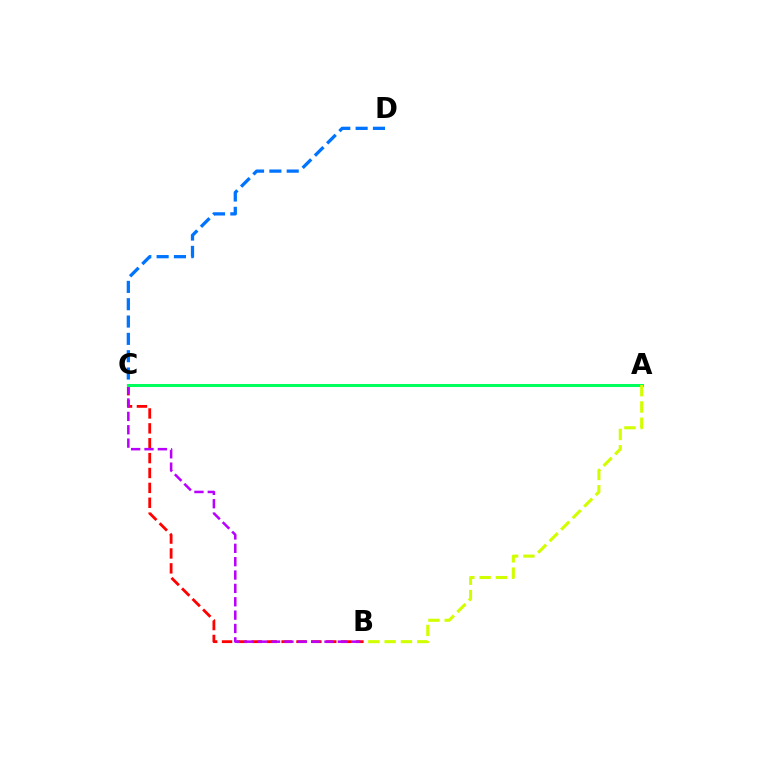{('C', 'D'): [{'color': '#0074ff', 'line_style': 'dashed', 'thickness': 2.35}], ('B', 'C'): [{'color': '#ff0000', 'line_style': 'dashed', 'thickness': 2.02}, {'color': '#b900ff', 'line_style': 'dashed', 'thickness': 1.82}], ('A', 'C'): [{'color': '#00ff5c', 'line_style': 'solid', 'thickness': 2.17}], ('A', 'B'): [{'color': '#d1ff00', 'line_style': 'dashed', 'thickness': 2.21}]}